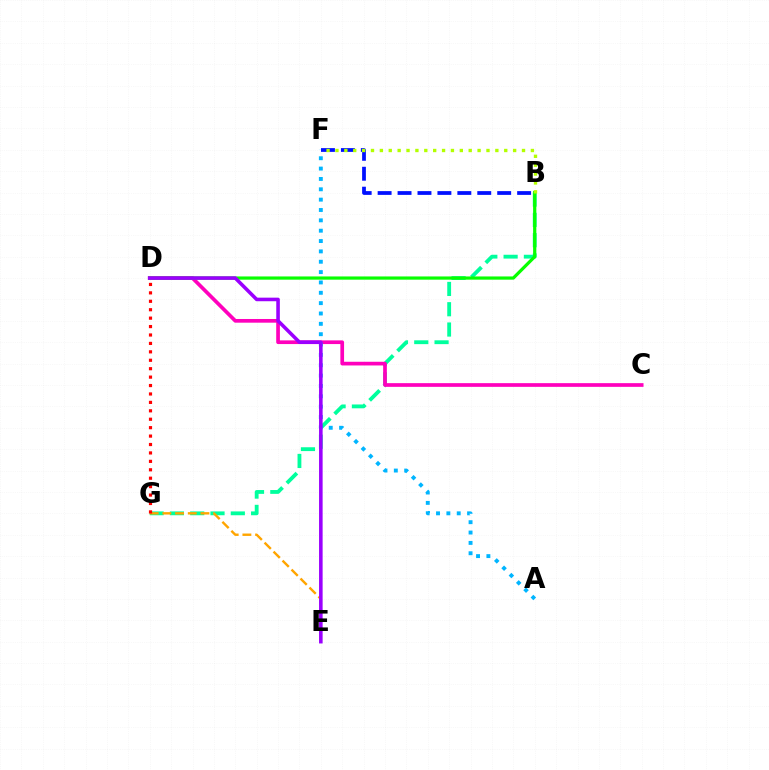{('B', 'G'): [{'color': '#00ff9d', 'line_style': 'dashed', 'thickness': 2.76}], ('E', 'G'): [{'color': '#ffa500', 'line_style': 'dashed', 'thickness': 1.73}], ('C', 'D'): [{'color': '#ff00bd', 'line_style': 'solid', 'thickness': 2.66}], ('B', 'D'): [{'color': '#08ff00', 'line_style': 'solid', 'thickness': 2.31}], ('A', 'F'): [{'color': '#00b5ff', 'line_style': 'dotted', 'thickness': 2.81}], ('B', 'F'): [{'color': '#0010ff', 'line_style': 'dashed', 'thickness': 2.71}, {'color': '#b3ff00', 'line_style': 'dotted', 'thickness': 2.41}], ('D', 'E'): [{'color': '#9b00ff', 'line_style': 'solid', 'thickness': 2.57}], ('D', 'G'): [{'color': '#ff0000', 'line_style': 'dotted', 'thickness': 2.29}]}